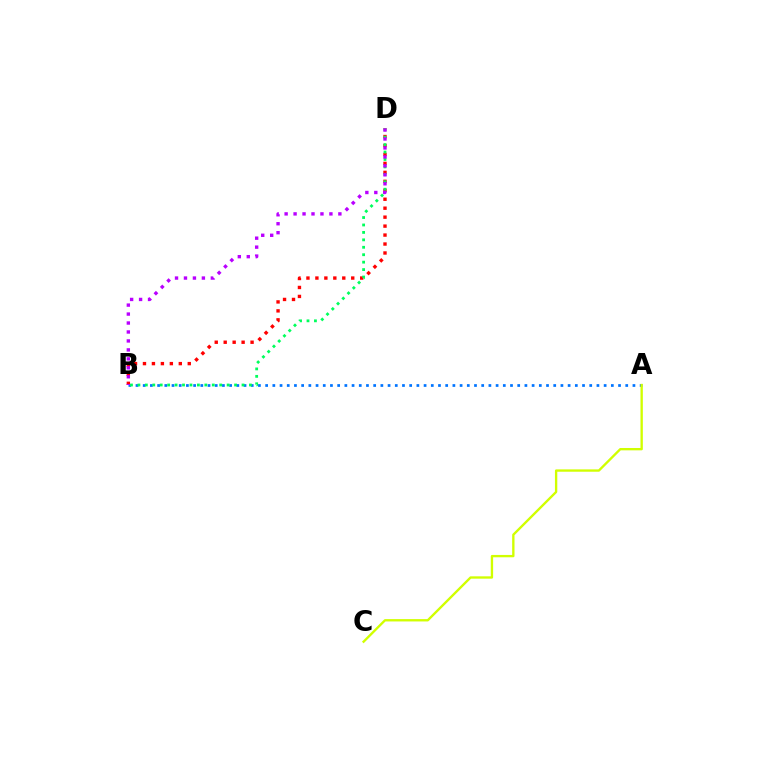{('A', 'B'): [{'color': '#0074ff', 'line_style': 'dotted', 'thickness': 1.96}], ('B', 'D'): [{'color': '#ff0000', 'line_style': 'dotted', 'thickness': 2.43}, {'color': '#00ff5c', 'line_style': 'dotted', 'thickness': 2.02}, {'color': '#b900ff', 'line_style': 'dotted', 'thickness': 2.43}], ('A', 'C'): [{'color': '#d1ff00', 'line_style': 'solid', 'thickness': 1.69}]}